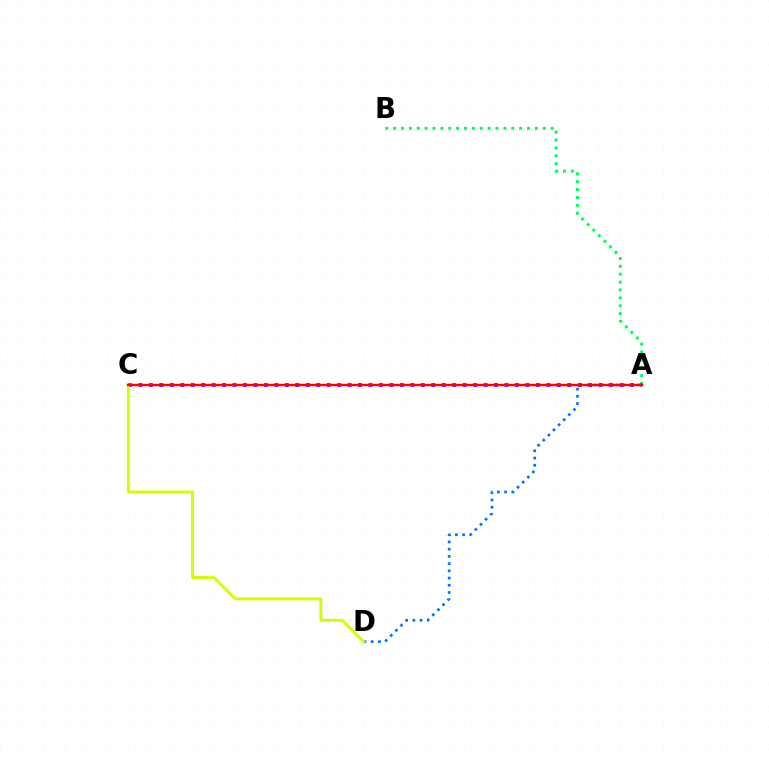{('A', 'D'): [{'color': '#0074ff', 'line_style': 'dotted', 'thickness': 1.96}], ('A', 'B'): [{'color': '#00ff5c', 'line_style': 'dotted', 'thickness': 2.14}], ('A', 'C'): [{'color': '#b900ff', 'line_style': 'dotted', 'thickness': 2.84}, {'color': '#ff0000', 'line_style': 'solid', 'thickness': 1.69}], ('C', 'D'): [{'color': '#d1ff00', 'line_style': 'solid', 'thickness': 2.08}]}